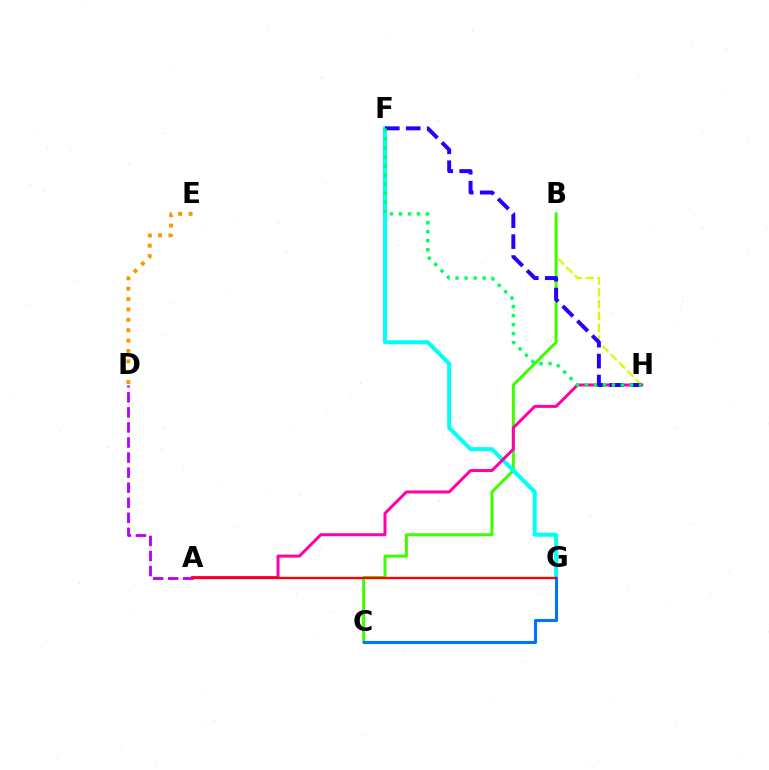{('B', 'H'): [{'color': '#d1ff00', 'line_style': 'dashed', 'thickness': 1.6}], ('B', 'C'): [{'color': '#3dff00', 'line_style': 'solid', 'thickness': 2.16}], ('F', 'G'): [{'color': '#00fff6', 'line_style': 'solid', 'thickness': 2.89}], ('A', 'D'): [{'color': '#b900ff', 'line_style': 'dashed', 'thickness': 2.05}], ('C', 'G'): [{'color': '#0074ff', 'line_style': 'solid', 'thickness': 2.23}], ('A', 'H'): [{'color': '#ff00ac', 'line_style': 'solid', 'thickness': 2.16}], ('F', 'H'): [{'color': '#2500ff', 'line_style': 'dashed', 'thickness': 2.84}, {'color': '#00ff5c', 'line_style': 'dotted', 'thickness': 2.45}], ('D', 'E'): [{'color': '#ff9400', 'line_style': 'dotted', 'thickness': 2.82}], ('A', 'G'): [{'color': '#ff0000', 'line_style': 'solid', 'thickness': 1.67}]}